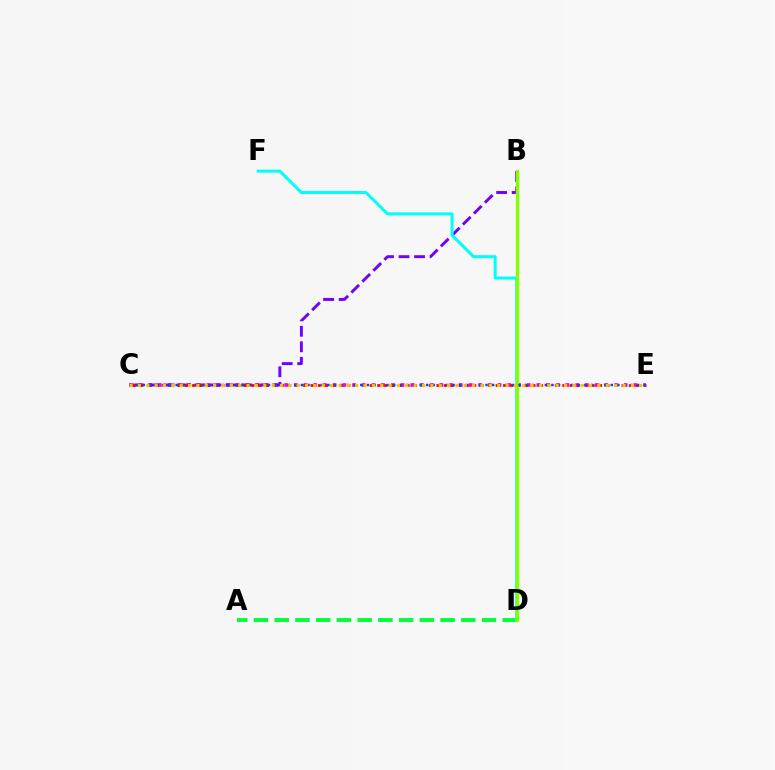{('A', 'D'): [{'color': '#00ff39', 'line_style': 'dashed', 'thickness': 2.82}], ('C', 'E'): [{'color': '#ff00cf', 'line_style': 'dotted', 'thickness': 2.64}, {'color': '#ff0000', 'line_style': 'dotted', 'thickness': 2.01}, {'color': '#004bff', 'line_style': 'dotted', 'thickness': 1.79}, {'color': '#ffbd00', 'line_style': 'dotted', 'thickness': 2.27}], ('B', 'C'): [{'color': '#7200ff', 'line_style': 'dashed', 'thickness': 2.11}], ('D', 'F'): [{'color': '#00fff6', 'line_style': 'solid', 'thickness': 2.18}], ('B', 'D'): [{'color': '#84ff00', 'line_style': 'solid', 'thickness': 2.41}]}